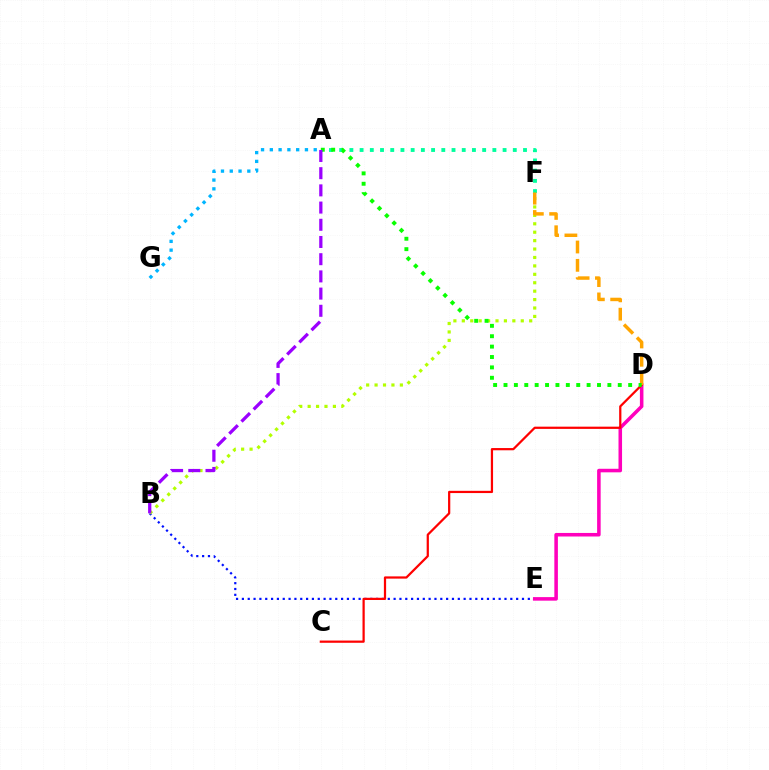{('A', 'F'): [{'color': '#00ff9d', 'line_style': 'dotted', 'thickness': 2.77}], ('B', 'E'): [{'color': '#0010ff', 'line_style': 'dotted', 'thickness': 1.59}], ('D', 'E'): [{'color': '#ff00bd', 'line_style': 'solid', 'thickness': 2.55}], ('B', 'F'): [{'color': '#b3ff00', 'line_style': 'dotted', 'thickness': 2.29}], ('C', 'D'): [{'color': '#ff0000', 'line_style': 'solid', 'thickness': 1.61}], ('D', 'F'): [{'color': '#ffa500', 'line_style': 'dashed', 'thickness': 2.49}], ('A', 'D'): [{'color': '#08ff00', 'line_style': 'dotted', 'thickness': 2.82}], ('A', 'B'): [{'color': '#9b00ff', 'line_style': 'dashed', 'thickness': 2.34}], ('A', 'G'): [{'color': '#00b5ff', 'line_style': 'dotted', 'thickness': 2.39}]}